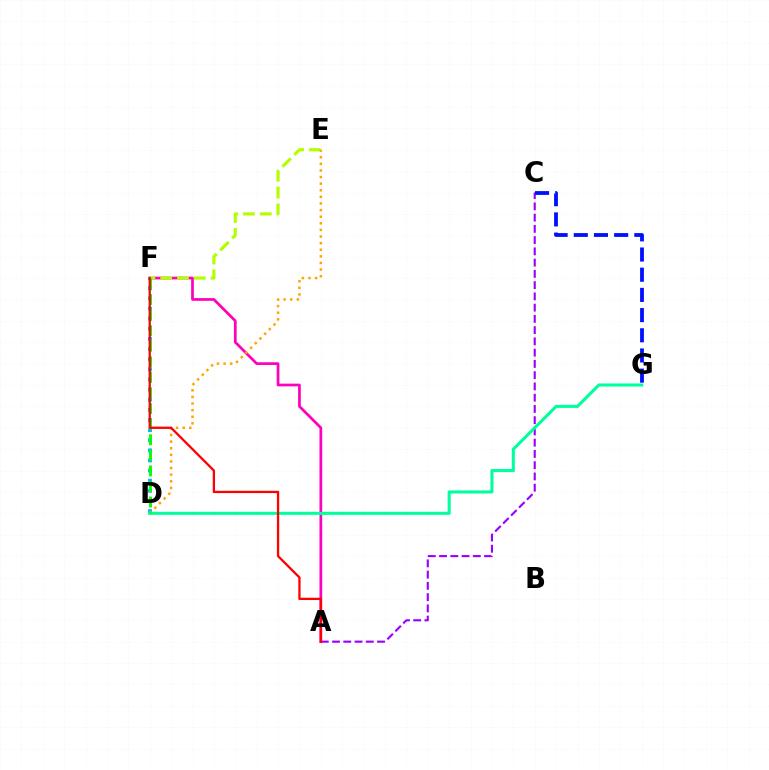{('A', 'F'): [{'color': '#ff00bd', 'line_style': 'solid', 'thickness': 1.96}, {'color': '#ff0000', 'line_style': 'solid', 'thickness': 1.65}], ('D', 'F'): [{'color': '#00b5ff', 'line_style': 'dotted', 'thickness': 2.75}, {'color': '#08ff00', 'line_style': 'dashed', 'thickness': 2.12}], ('A', 'C'): [{'color': '#9b00ff', 'line_style': 'dashed', 'thickness': 1.53}], ('E', 'F'): [{'color': '#b3ff00', 'line_style': 'dashed', 'thickness': 2.28}], ('D', 'E'): [{'color': '#ffa500', 'line_style': 'dotted', 'thickness': 1.8}], ('D', 'G'): [{'color': '#00ff9d', 'line_style': 'solid', 'thickness': 2.21}], ('C', 'G'): [{'color': '#0010ff', 'line_style': 'dashed', 'thickness': 2.74}]}